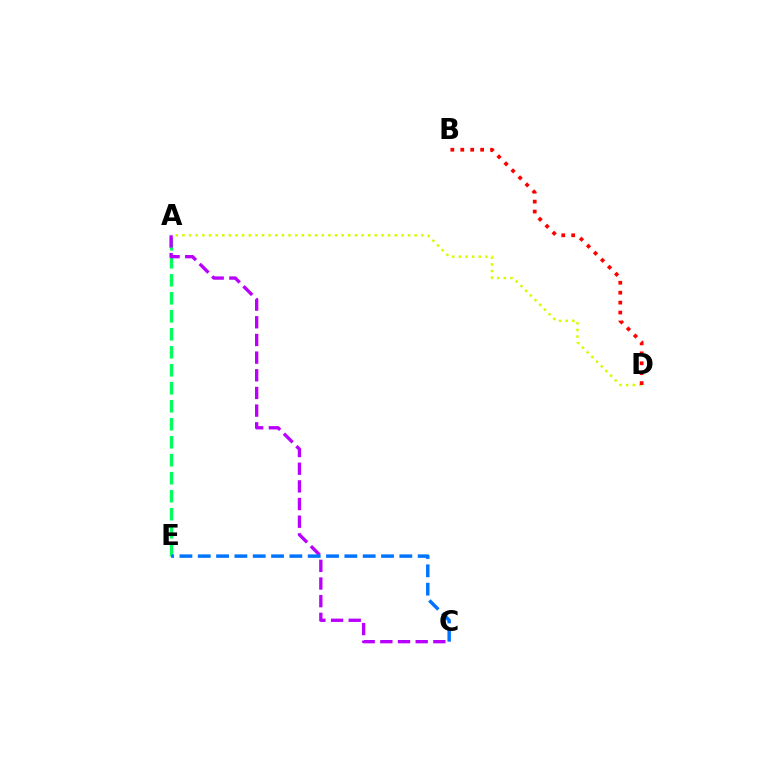{('A', 'D'): [{'color': '#d1ff00', 'line_style': 'dotted', 'thickness': 1.8}], ('A', 'E'): [{'color': '#00ff5c', 'line_style': 'dashed', 'thickness': 2.44}], ('B', 'D'): [{'color': '#ff0000', 'line_style': 'dotted', 'thickness': 2.7}], ('A', 'C'): [{'color': '#b900ff', 'line_style': 'dashed', 'thickness': 2.4}], ('C', 'E'): [{'color': '#0074ff', 'line_style': 'dashed', 'thickness': 2.49}]}